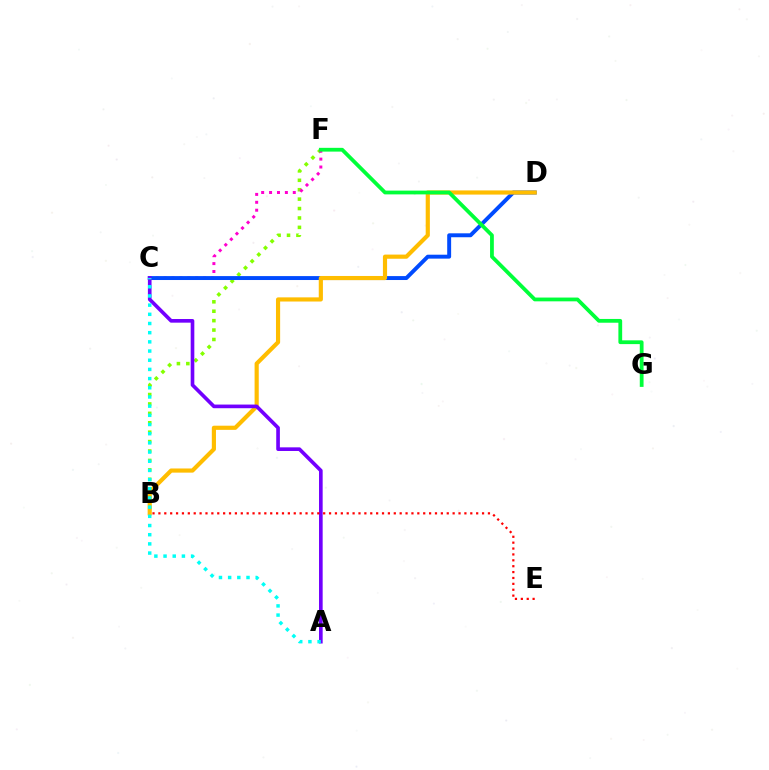{('B', 'F'): [{'color': '#84ff00', 'line_style': 'dotted', 'thickness': 2.56}], ('C', 'F'): [{'color': '#ff00cf', 'line_style': 'dotted', 'thickness': 2.15}], ('C', 'D'): [{'color': '#004bff', 'line_style': 'solid', 'thickness': 2.83}], ('B', 'D'): [{'color': '#ffbd00', 'line_style': 'solid', 'thickness': 2.99}], ('A', 'C'): [{'color': '#7200ff', 'line_style': 'solid', 'thickness': 2.63}, {'color': '#00fff6', 'line_style': 'dotted', 'thickness': 2.49}], ('F', 'G'): [{'color': '#00ff39', 'line_style': 'solid', 'thickness': 2.72}], ('B', 'E'): [{'color': '#ff0000', 'line_style': 'dotted', 'thickness': 1.6}]}